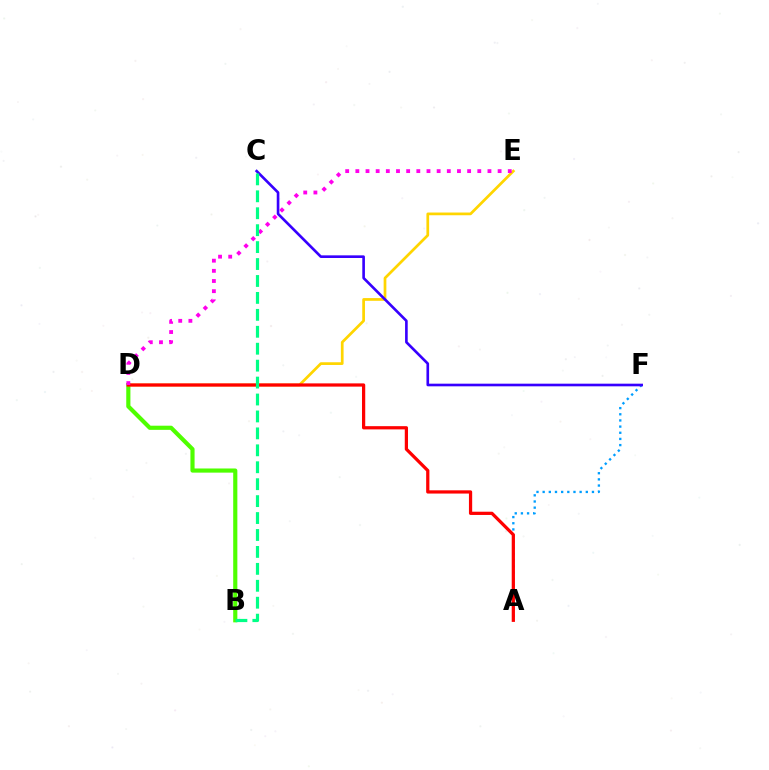{('A', 'F'): [{'color': '#009eff', 'line_style': 'dotted', 'thickness': 1.67}], ('B', 'D'): [{'color': '#4fff00', 'line_style': 'solid', 'thickness': 2.99}], ('D', 'E'): [{'color': '#ffd500', 'line_style': 'solid', 'thickness': 1.96}, {'color': '#ff00ed', 'line_style': 'dotted', 'thickness': 2.76}], ('C', 'F'): [{'color': '#3700ff', 'line_style': 'solid', 'thickness': 1.9}], ('A', 'D'): [{'color': '#ff0000', 'line_style': 'solid', 'thickness': 2.33}], ('B', 'C'): [{'color': '#00ff86', 'line_style': 'dashed', 'thickness': 2.3}]}